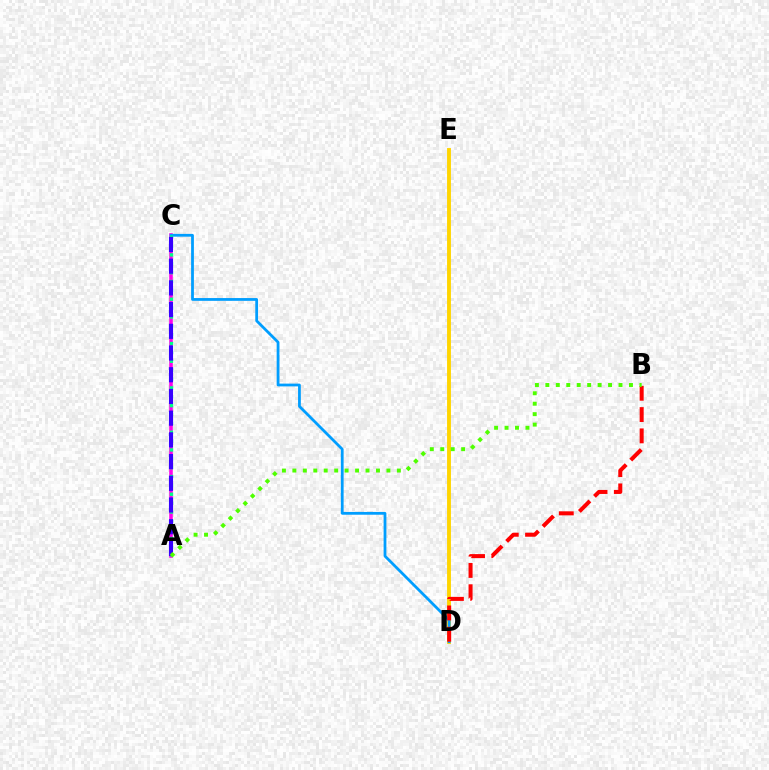{('A', 'C'): [{'color': '#ff00ed', 'line_style': 'solid', 'thickness': 2.56}, {'color': '#00ff86', 'line_style': 'dotted', 'thickness': 2.41}, {'color': '#3700ff', 'line_style': 'dashed', 'thickness': 2.95}], ('D', 'E'): [{'color': '#ffd500', 'line_style': 'solid', 'thickness': 2.8}], ('C', 'D'): [{'color': '#009eff', 'line_style': 'solid', 'thickness': 2.0}], ('B', 'D'): [{'color': '#ff0000', 'line_style': 'dashed', 'thickness': 2.89}], ('A', 'B'): [{'color': '#4fff00', 'line_style': 'dotted', 'thickness': 2.84}]}